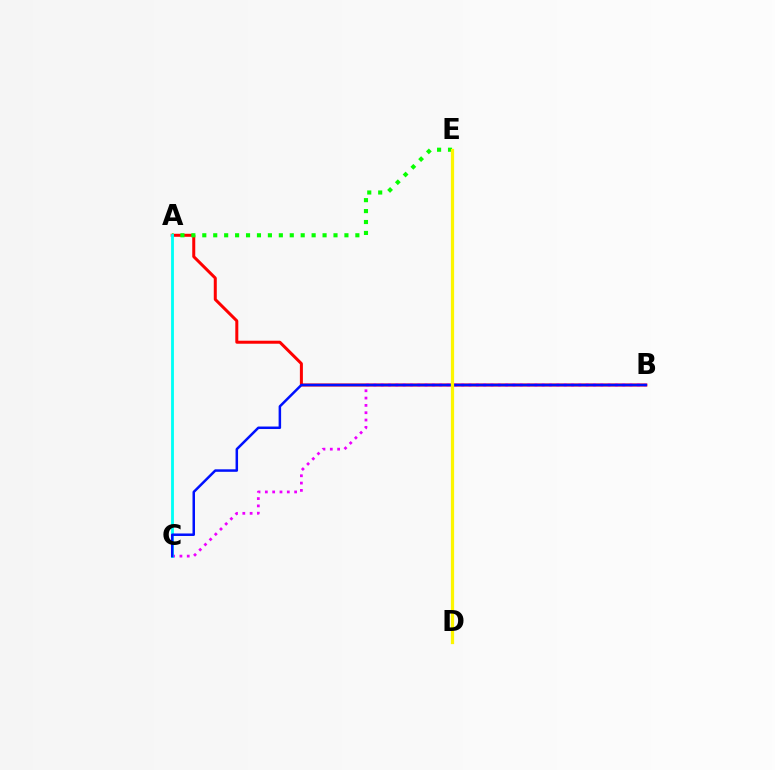{('A', 'B'): [{'color': '#ff0000', 'line_style': 'solid', 'thickness': 2.16}], ('A', 'E'): [{'color': '#08ff00', 'line_style': 'dotted', 'thickness': 2.97}], ('B', 'C'): [{'color': '#ee00ff', 'line_style': 'dotted', 'thickness': 1.99}, {'color': '#0010ff', 'line_style': 'solid', 'thickness': 1.8}], ('A', 'C'): [{'color': '#00fff6', 'line_style': 'solid', 'thickness': 2.05}], ('D', 'E'): [{'color': '#fcf500', 'line_style': 'solid', 'thickness': 2.33}]}